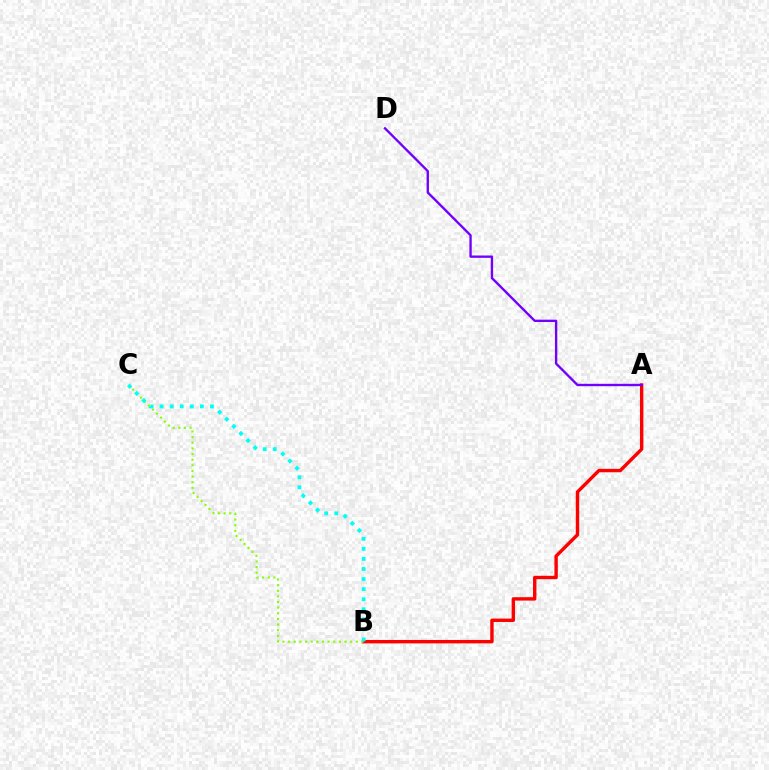{('A', 'B'): [{'color': '#ff0000', 'line_style': 'solid', 'thickness': 2.45}], ('A', 'D'): [{'color': '#7200ff', 'line_style': 'solid', 'thickness': 1.69}], ('B', 'C'): [{'color': '#84ff00', 'line_style': 'dotted', 'thickness': 1.53}, {'color': '#00fff6', 'line_style': 'dotted', 'thickness': 2.73}]}